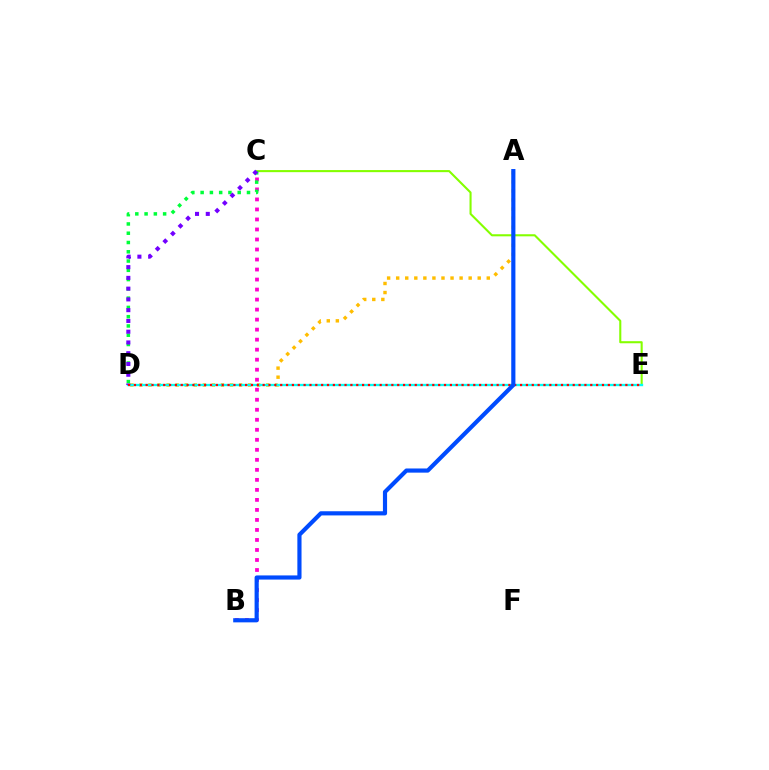{('C', 'E'): [{'color': '#84ff00', 'line_style': 'solid', 'thickness': 1.5}], ('B', 'C'): [{'color': '#ff00cf', 'line_style': 'dotted', 'thickness': 2.72}], ('C', 'D'): [{'color': '#00ff39', 'line_style': 'dotted', 'thickness': 2.52}, {'color': '#7200ff', 'line_style': 'dotted', 'thickness': 2.92}], ('A', 'D'): [{'color': '#ffbd00', 'line_style': 'dotted', 'thickness': 2.46}], ('D', 'E'): [{'color': '#00fff6', 'line_style': 'solid', 'thickness': 1.68}, {'color': '#ff0000', 'line_style': 'dotted', 'thickness': 1.59}], ('A', 'B'): [{'color': '#004bff', 'line_style': 'solid', 'thickness': 2.99}]}